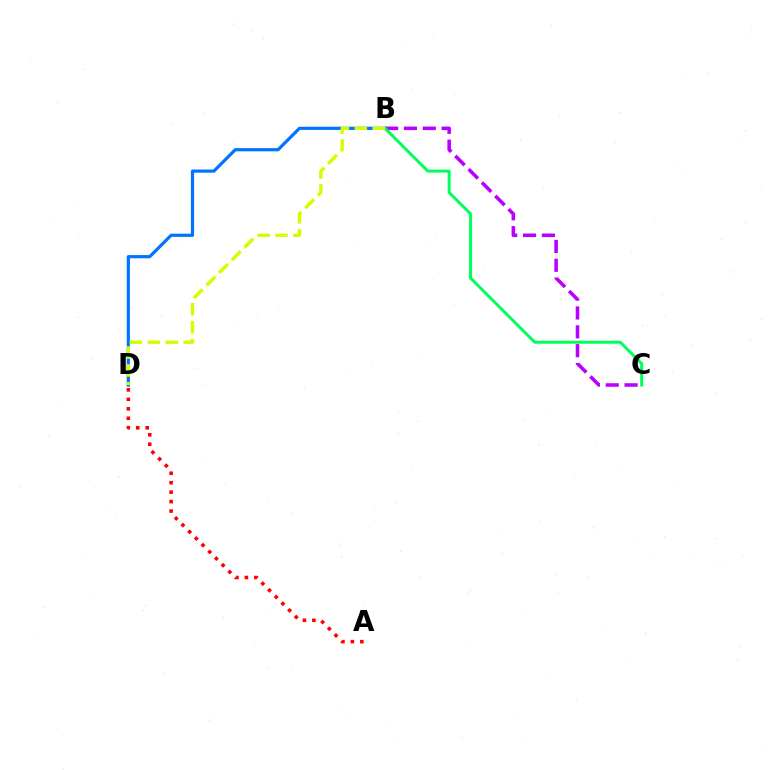{('B', 'C'): [{'color': '#b900ff', 'line_style': 'dashed', 'thickness': 2.56}, {'color': '#00ff5c', 'line_style': 'solid', 'thickness': 2.17}], ('A', 'D'): [{'color': '#ff0000', 'line_style': 'dotted', 'thickness': 2.57}], ('B', 'D'): [{'color': '#0074ff', 'line_style': 'solid', 'thickness': 2.3}, {'color': '#d1ff00', 'line_style': 'dashed', 'thickness': 2.43}]}